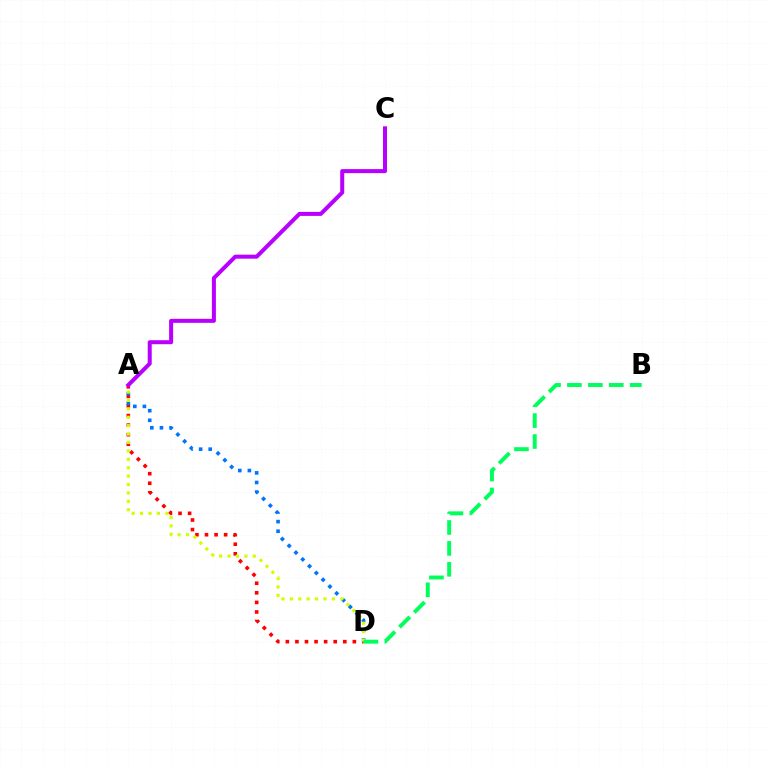{('A', 'D'): [{'color': '#ff0000', 'line_style': 'dotted', 'thickness': 2.6}, {'color': '#0074ff', 'line_style': 'dotted', 'thickness': 2.61}, {'color': '#d1ff00', 'line_style': 'dotted', 'thickness': 2.29}], ('B', 'D'): [{'color': '#00ff5c', 'line_style': 'dashed', 'thickness': 2.84}], ('A', 'C'): [{'color': '#b900ff', 'line_style': 'solid', 'thickness': 2.89}]}